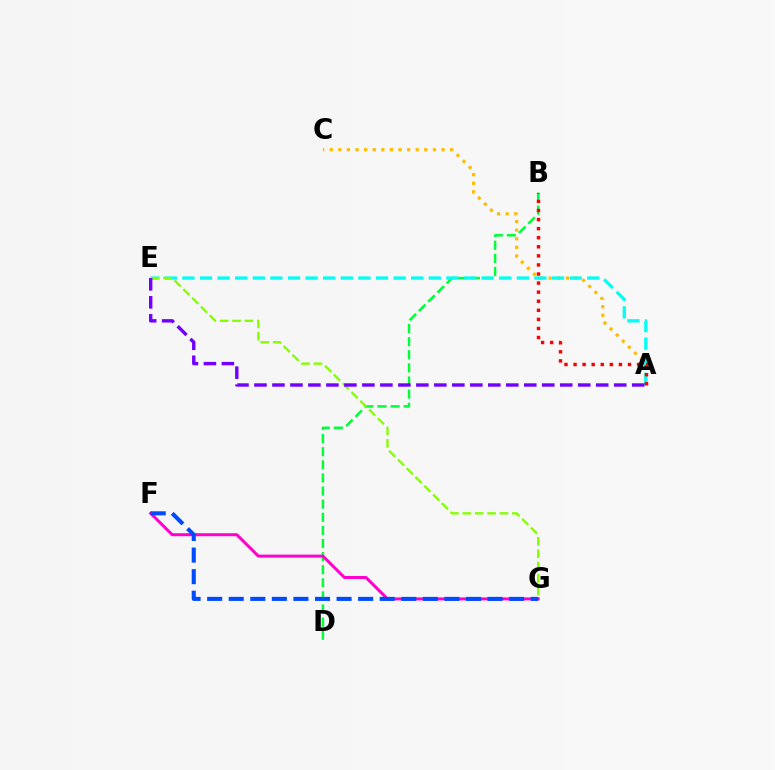{('A', 'C'): [{'color': '#ffbd00', 'line_style': 'dotted', 'thickness': 2.34}], ('B', 'D'): [{'color': '#00ff39', 'line_style': 'dashed', 'thickness': 1.78}], ('F', 'G'): [{'color': '#ff00cf', 'line_style': 'solid', 'thickness': 2.15}, {'color': '#004bff', 'line_style': 'dashed', 'thickness': 2.93}], ('A', 'E'): [{'color': '#00fff6', 'line_style': 'dashed', 'thickness': 2.39}, {'color': '#7200ff', 'line_style': 'dashed', 'thickness': 2.44}], ('E', 'G'): [{'color': '#84ff00', 'line_style': 'dashed', 'thickness': 1.68}], ('A', 'B'): [{'color': '#ff0000', 'line_style': 'dotted', 'thickness': 2.47}]}